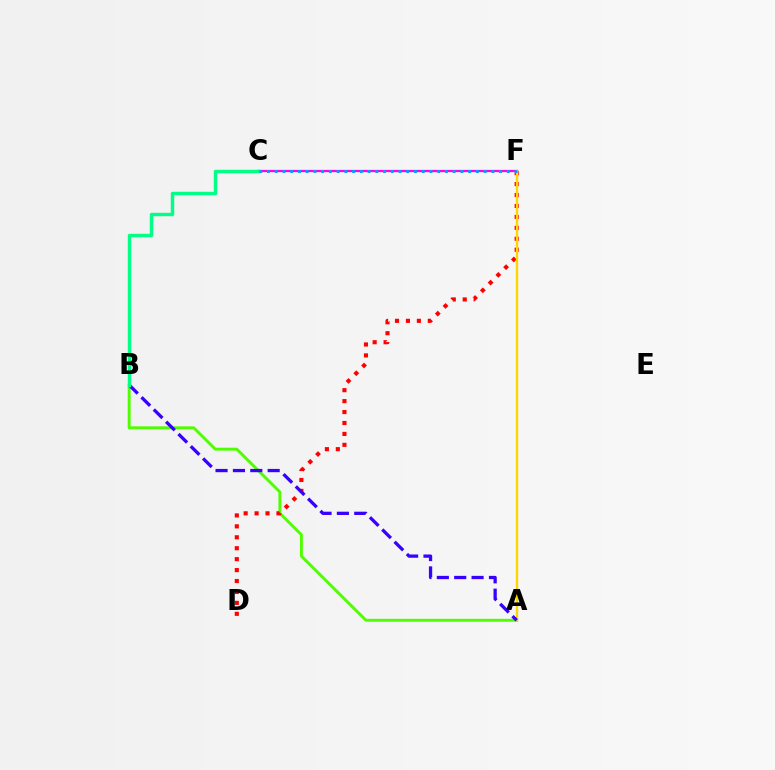{('A', 'B'): [{'color': '#4fff00', 'line_style': 'solid', 'thickness': 2.1}, {'color': '#3700ff', 'line_style': 'dashed', 'thickness': 2.36}], ('D', 'F'): [{'color': '#ff0000', 'line_style': 'dotted', 'thickness': 2.97}], ('C', 'F'): [{'color': '#ff00ed', 'line_style': 'solid', 'thickness': 1.62}, {'color': '#009eff', 'line_style': 'dotted', 'thickness': 2.1}], ('A', 'F'): [{'color': '#ffd500', 'line_style': 'solid', 'thickness': 1.68}], ('B', 'C'): [{'color': '#00ff86', 'line_style': 'solid', 'thickness': 2.47}]}